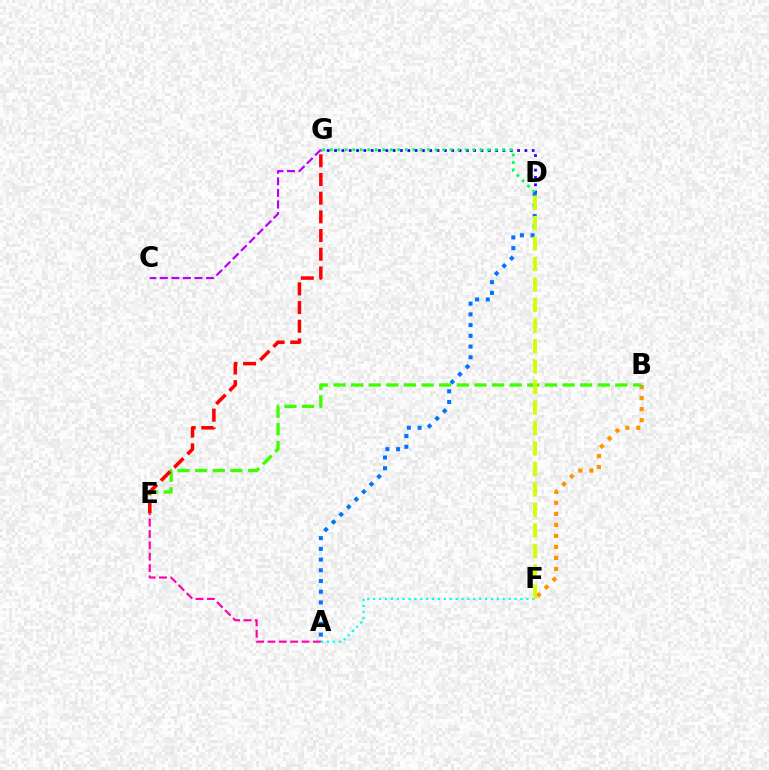{('D', 'G'): [{'color': '#2500ff', 'line_style': 'dotted', 'thickness': 1.99}, {'color': '#00ff5c', 'line_style': 'dotted', 'thickness': 2.04}], ('B', 'F'): [{'color': '#ff9400', 'line_style': 'dotted', 'thickness': 2.99}], ('B', 'E'): [{'color': '#3dff00', 'line_style': 'dashed', 'thickness': 2.39}], ('E', 'G'): [{'color': '#ff0000', 'line_style': 'dashed', 'thickness': 2.54}], ('C', 'G'): [{'color': '#b900ff', 'line_style': 'dashed', 'thickness': 1.57}], ('A', 'F'): [{'color': '#00fff6', 'line_style': 'dotted', 'thickness': 1.6}], ('A', 'D'): [{'color': '#0074ff', 'line_style': 'dotted', 'thickness': 2.91}], ('A', 'E'): [{'color': '#ff00ac', 'line_style': 'dashed', 'thickness': 1.54}], ('D', 'F'): [{'color': '#d1ff00', 'line_style': 'dashed', 'thickness': 2.78}]}